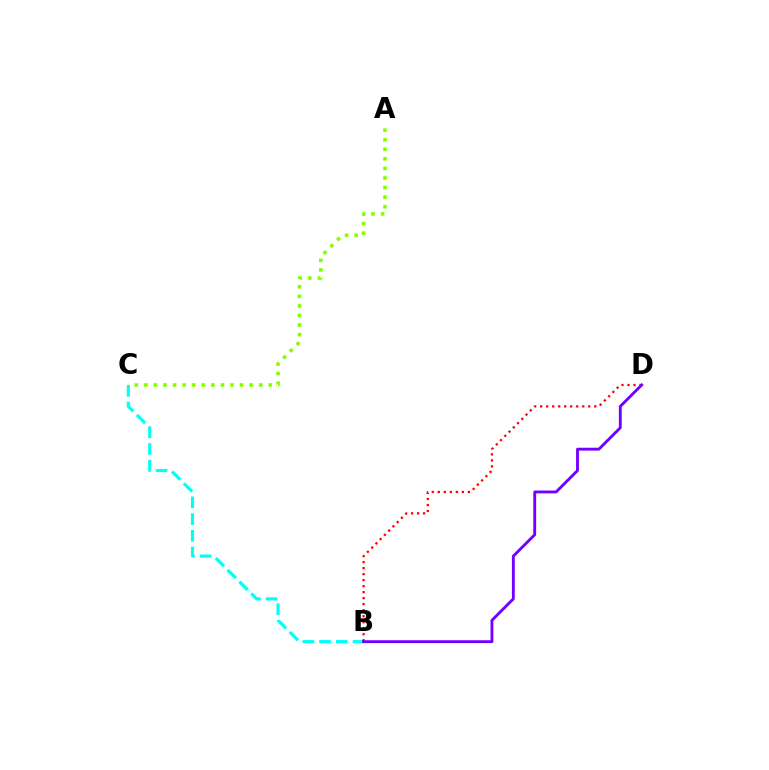{('B', 'C'): [{'color': '#00fff6', 'line_style': 'dashed', 'thickness': 2.27}], ('B', 'D'): [{'color': '#ff0000', 'line_style': 'dotted', 'thickness': 1.63}, {'color': '#7200ff', 'line_style': 'solid', 'thickness': 2.06}], ('A', 'C'): [{'color': '#84ff00', 'line_style': 'dotted', 'thickness': 2.6}]}